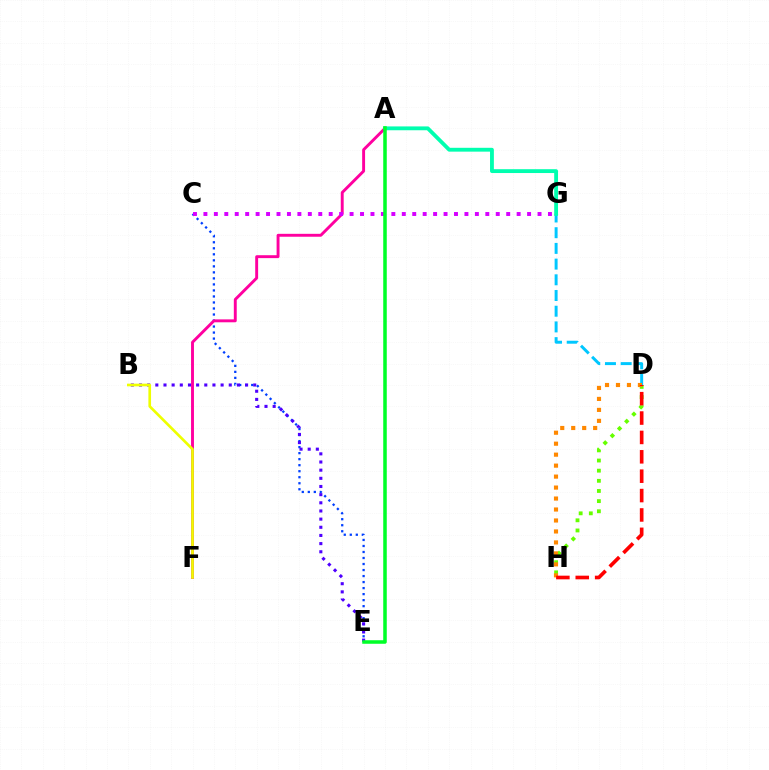{('D', 'H'): [{'color': '#66ff00', 'line_style': 'dotted', 'thickness': 2.76}, {'color': '#ff8800', 'line_style': 'dotted', 'thickness': 2.98}, {'color': '#ff0000', 'line_style': 'dashed', 'thickness': 2.63}], ('C', 'E'): [{'color': '#003fff', 'line_style': 'dotted', 'thickness': 1.64}], ('A', 'F'): [{'color': '#ff00a0', 'line_style': 'solid', 'thickness': 2.09}], ('D', 'G'): [{'color': '#00c7ff', 'line_style': 'dashed', 'thickness': 2.13}], ('C', 'G'): [{'color': '#d600ff', 'line_style': 'dotted', 'thickness': 2.84}], ('A', 'G'): [{'color': '#00ffaf', 'line_style': 'solid', 'thickness': 2.77}], ('B', 'E'): [{'color': '#4f00ff', 'line_style': 'dotted', 'thickness': 2.22}], ('A', 'E'): [{'color': '#00ff27', 'line_style': 'solid', 'thickness': 2.54}], ('B', 'F'): [{'color': '#eeff00', 'line_style': 'solid', 'thickness': 1.92}]}